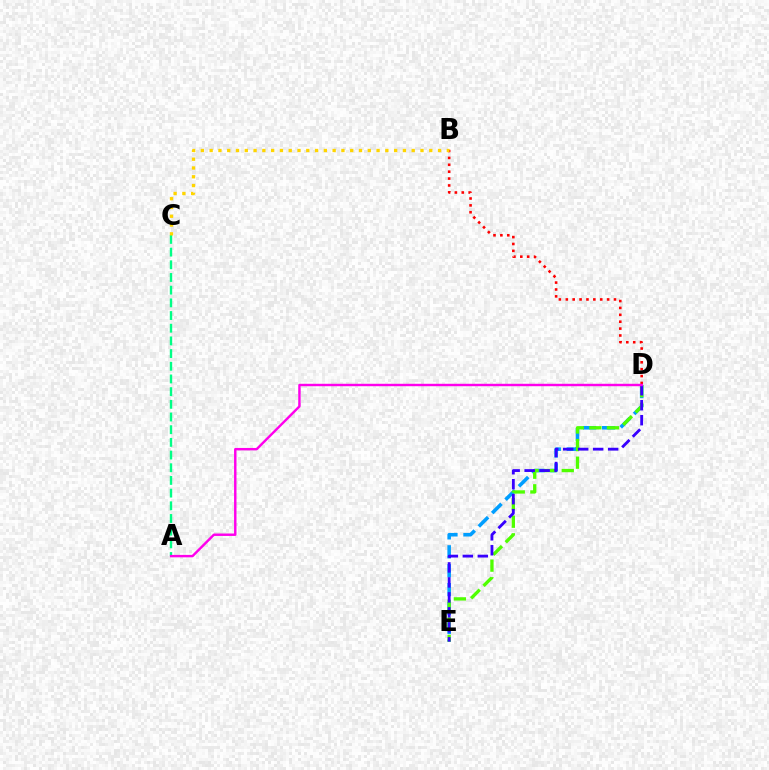{('D', 'E'): [{'color': '#009eff', 'line_style': 'dashed', 'thickness': 2.57}, {'color': '#4fff00', 'line_style': 'dashed', 'thickness': 2.39}, {'color': '#3700ff', 'line_style': 'dashed', 'thickness': 2.04}], ('A', 'C'): [{'color': '#00ff86', 'line_style': 'dashed', 'thickness': 1.72}], ('B', 'D'): [{'color': '#ff0000', 'line_style': 'dotted', 'thickness': 1.87}], ('A', 'D'): [{'color': '#ff00ed', 'line_style': 'solid', 'thickness': 1.75}], ('B', 'C'): [{'color': '#ffd500', 'line_style': 'dotted', 'thickness': 2.39}]}